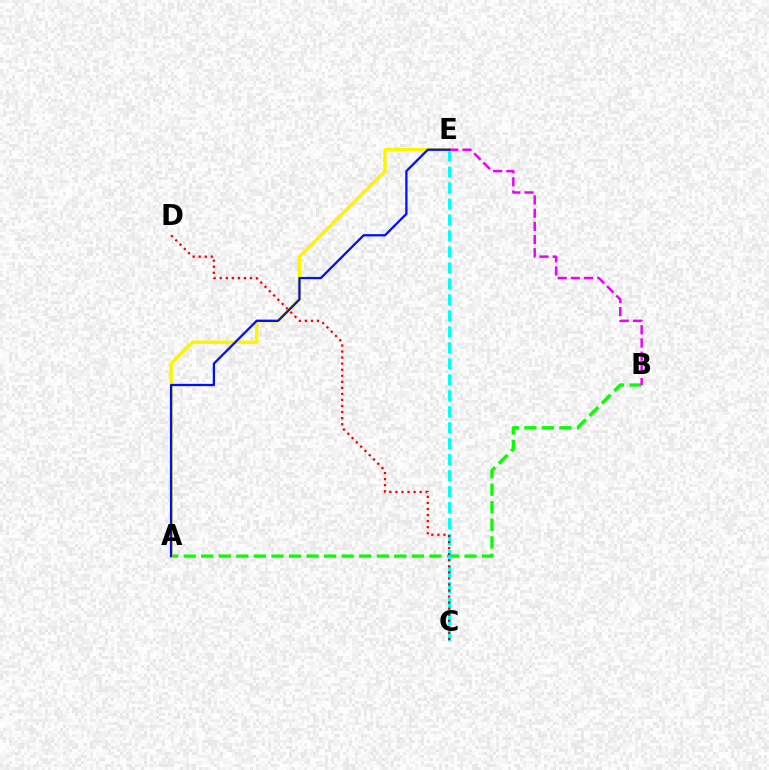{('A', 'B'): [{'color': '#08ff00', 'line_style': 'dashed', 'thickness': 2.39}], ('C', 'E'): [{'color': '#00fff6', 'line_style': 'dashed', 'thickness': 2.17}], ('A', 'E'): [{'color': '#fcf500', 'line_style': 'solid', 'thickness': 2.46}, {'color': '#0010ff', 'line_style': 'solid', 'thickness': 1.64}], ('B', 'E'): [{'color': '#ee00ff', 'line_style': 'dashed', 'thickness': 1.79}], ('C', 'D'): [{'color': '#ff0000', 'line_style': 'dotted', 'thickness': 1.64}]}